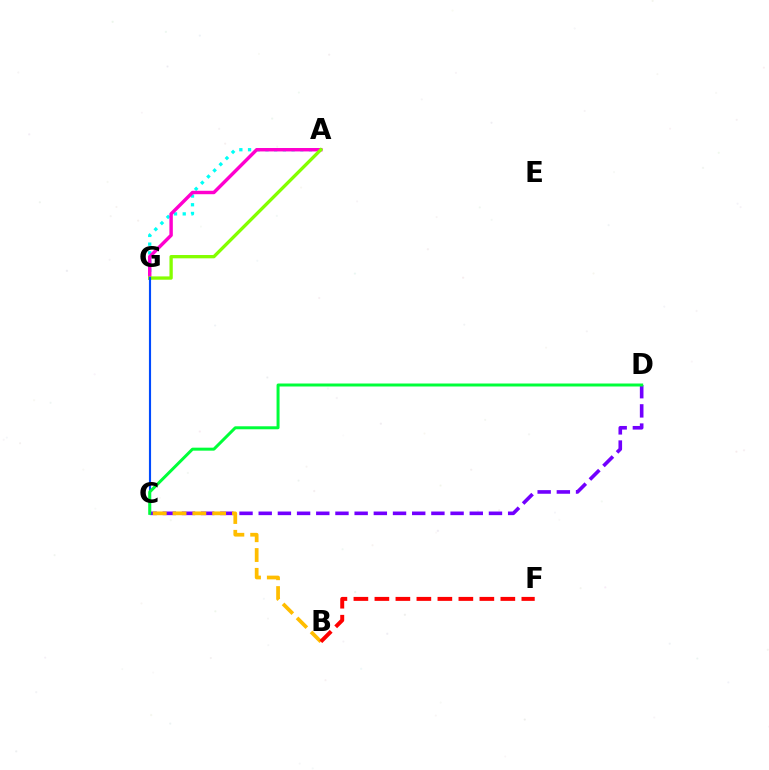{('A', 'G'): [{'color': '#00fff6', 'line_style': 'dotted', 'thickness': 2.36}, {'color': '#ff00cf', 'line_style': 'solid', 'thickness': 2.47}, {'color': '#84ff00', 'line_style': 'solid', 'thickness': 2.38}], ('C', 'D'): [{'color': '#7200ff', 'line_style': 'dashed', 'thickness': 2.61}, {'color': '#00ff39', 'line_style': 'solid', 'thickness': 2.15}], ('B', 'C'): [{'color': '#ffbd00', 'line_style': 'dashed', 'thickness': 2.69}], ('C', 'G'): [{'color': '#004bff', 'line_style': 'solid', 'thickness': 1.54}], ('B', 'F'): [{'color': '#ff0000', 'line_style': 'dashed', 'thickness': 2.85}]}